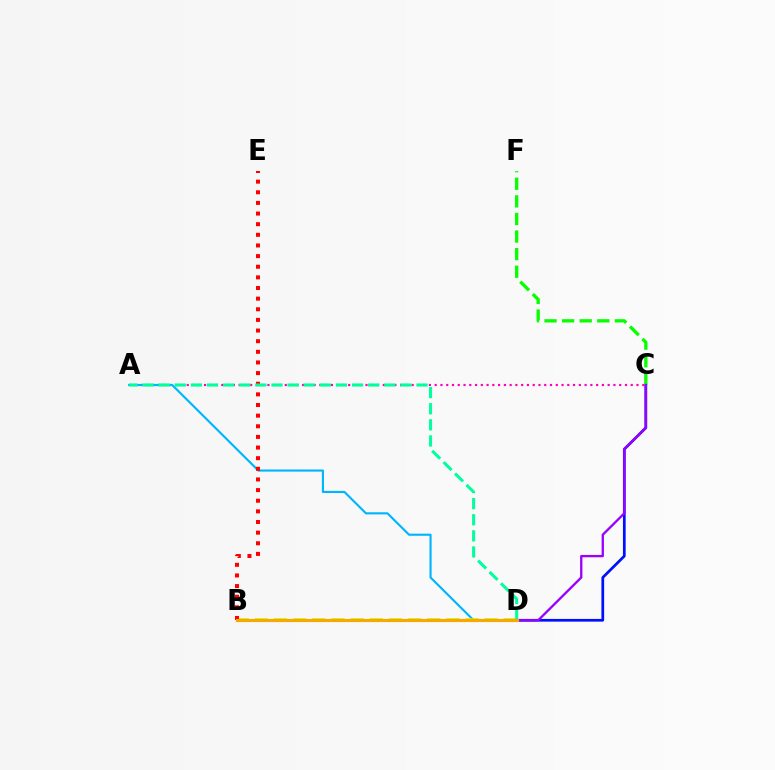{('A', 'C'): [{'color': '#ff00bd', 'line_style': 'dotted', 'thickness': 1.57}], ('C', 'D'): [{'color': '#0010ff', 'line_style': 'solid', 'thickness': 1.96}, {'color': '#9b00ff', 'line_style': 'solid', 'thickness': 1.67}], ('C', 'F'): [{'color': '#08ff00', 'line_style': 'dashed', 'thickness': 2.39}], ('A', 'D'): [{'color': '#00b5ff', 'line_style': 'solid', 'thickness': 1.53}, {'color': '#00ff9d', 'line_style': 'dashed', 'thickness': 2.19}], ('B', 'D'): [{'color': '#b3ff00', 'line_style': 'dashed', 'thickness': 2.6}, {'color': '#ffa500', 'line_style': 'solid', 'thickness': 2.27}], ('B', 'E'): [{'color': '#ff0000', 'line_style': 'dotted', 'thickness': 2.89}]}